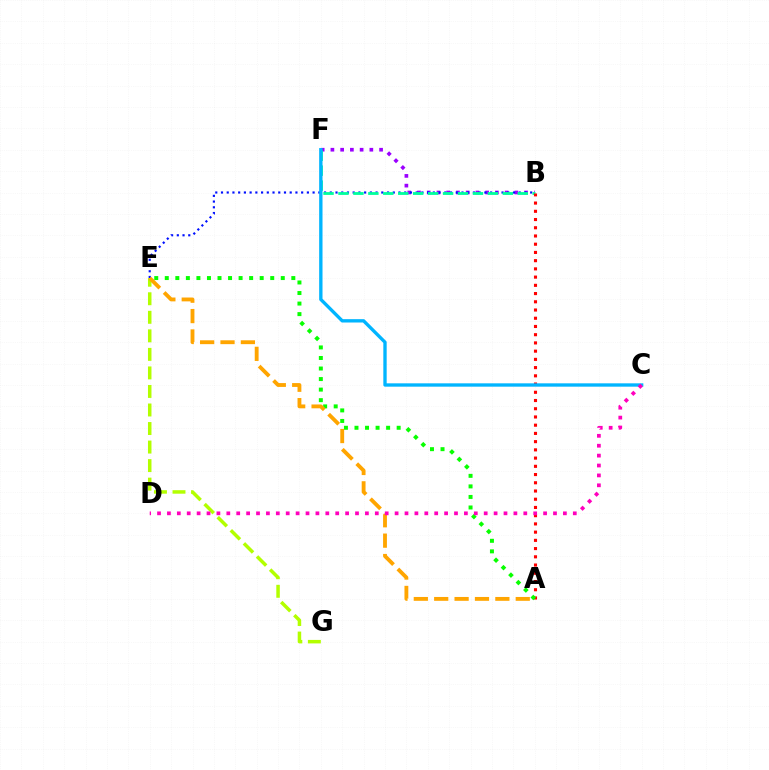{('B', 'F'): [{'color': '#9b00ff', 'line_style': 'dotted', 'thickness': 2.65}, {'color': '#00ff9d', 'line_style': 'dashed', 'thickness': 2.03}], ('B', 'E'): [{'color': '#0010ff', 'line_style': 'dotted', 'thickness': 1.56}], ('A', 'B'): [{'color': '#ff0000', 'line_style': 'dotted', 'thickness': 2.24}], ('A', 'E'): [{'color': '#08ff00', 'line_style': 'dotted', 'thickness': 2.87}, {'color': '#ffa500', 'line_style': 'dashed', 'thickness': 2.77}], ('E', 'G'): [{'color': '#b3ff00', 'line_style': 'dashed', 'thickness': 2.52}], ('C', 'F'): [{'color': '#00b5ff', 'line_style': 'solid', 'thickness': 2.41}], ('C', 'D'): [{'color': '#ff00bd', 'line_style': 'dotted', 'thickness': 2.69}]}